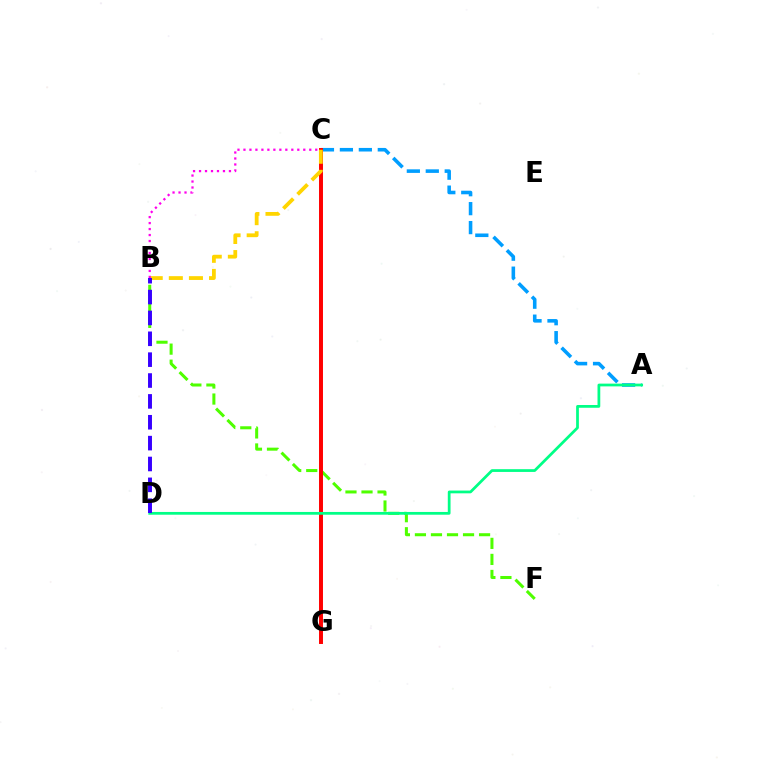{('A', 'C'): [{'color': '#009eff', 'line_style': 'dashed', 'thickness': 2.57}], ('B', 'F'): [{'color': '#4fff00', 'line_style': 'dashed', 'thickness': 2.18}], ('C', 'G'): [{'color': '#ff0000', 'line_style': 'solid', 'thickness': 2.85}], ('A', 'D'): [{'color': '#00ff86', 'line_style': 'solid', 'thickness': 1.98}], ('B', 'C'): [{'color': '#ffd500', 'line_style': 'dashed', 'thickness': 2.73}, {'color': '#ff00ed', 'line_style': 'dotted', 'thickness': 1.63}], ('B', 'D'): [{'color': '#3700ff', 'line_style': 'dashed', 'thickness': 2.83}]}